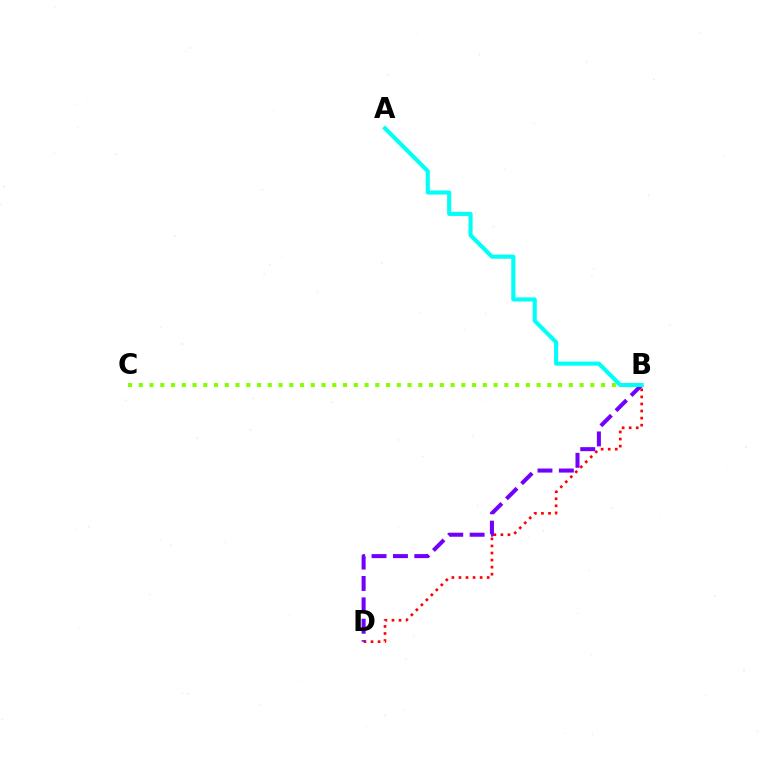{('B', 'C'): [{'color': '#84ff00', 'line_style': 'dotted', 'thickness': 2.92}], ('B', 'D'): [{'color': '#ff0000', 'line_style': 'dotted', 'thickness': 1.92}, {'color': '#7200ff', 'line_style': 'dashed', 'thickness': 2.91}], ('A', 'B'): [{'color': '#00fff6', 'line_style': 'solid', 'thickness': 2.95}]}